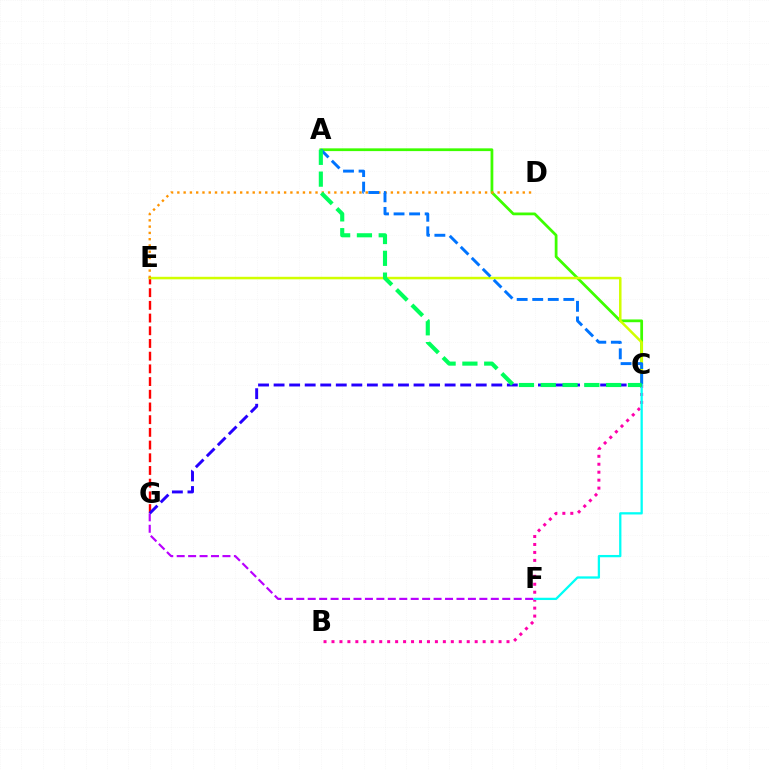{('A', 'C'): [{'color': '#3dff00', 'line_style': 'solid', 'thickness': 1.99}, {'color': '#0074ff', 'line_style': 'dashed', 'thickness': 2.11}, {'color': '#00ff5c', 'line_style': 'dashed', 'thickness': 2.96}], ('E', 'G'): [{'color': '#ff0000', 'line_style': 'dashed', 'thickness': 1.73}], ('C', 'E'): [{'color': '#d1ff00', 'line_style': 'solid', 'thickness': 1.81}], ('D', 'E'): [{'color': '#ff9400', 'line_style': 'dotted', 'thickness': 1.71}], ('B', 'C'): [{'color': '#ff00ac', 'line_style': 'dotted', 'thickness': 2.16}], ('F', 'G'): [{'color': '#b900ff', 'line_style': 'dashed', 'thickness': 1.55}], ('C', 'F'): [{'color': '#00fff6', 'line_style': 'solid', 'thickness': 1.64}], ('C', 'G'): [{'color': '#2500ff', 'line_style': 'dashed', 'thickness': 2.11}]}